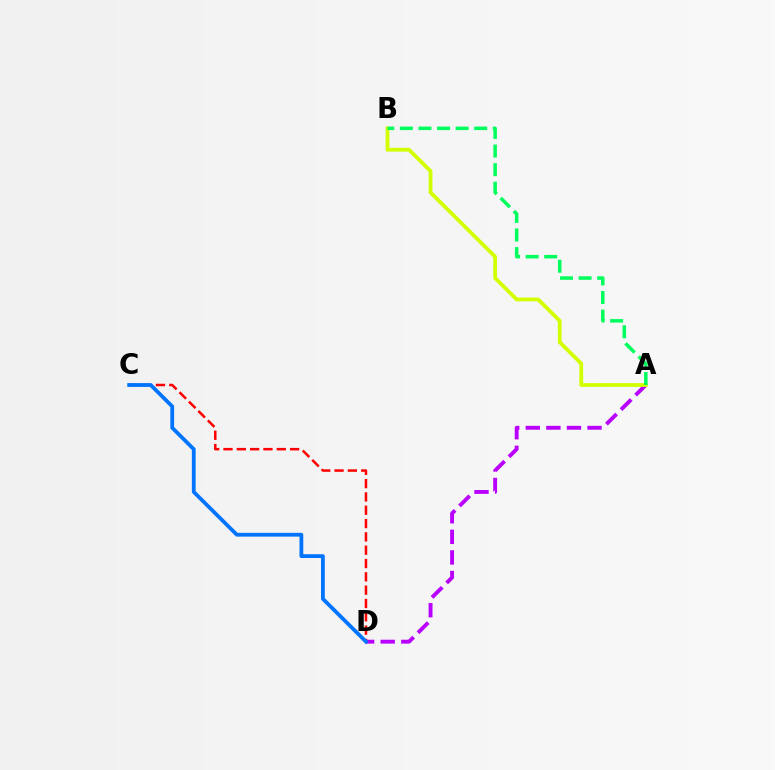{('C', 'D'): [{'color': '#ff0000', 'line_style': 'dashed', 'thickness': 1.81}, {'color': '#0074ff', 'line_style': 'solid', 'thickness': 2.72}], ('A', 'D'): [{'color': '#b900ff', 'line_style': 'dashed', 'thickness': 2.8}], ('A', 'B'): [{'color': '#d1ff00', 'line_style': 'solid', 'thickness': 2.72}, {'color': '#00ff5c', 'line_style': 'dashed', 'thickness': 2.52}]}